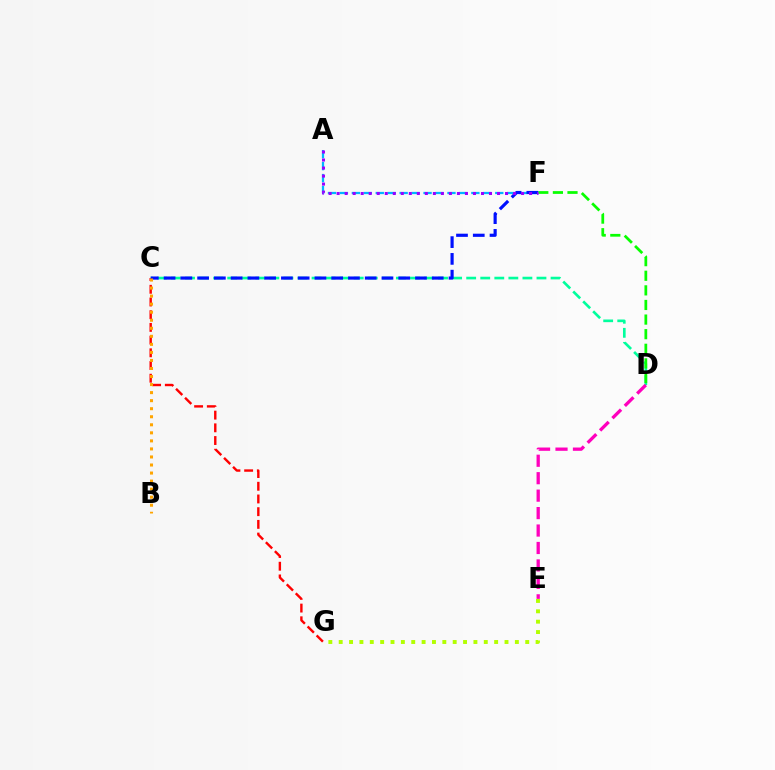{('C', 'D'): [{'color': '#00ff9d', 'line_style': 'dashed', 'thickness': 1.91}], ('E', 'G'): [{'color': '#b3ff00', 'line_style': 'dotted', 'thickness': 2.82}], ('A', 'F'): [{'color': '#00b5ff', 'line_style': 'dashed', 'thickness': 1.62}, {'color': '#9b00ff', 'line_style': 'dotted', 'thickness': 2.18}], ('D', 'F'): [{'color': '#08ff00', 'line_style': 'dashed', 'thickness': 1.98}], ('C', 'G'): [{'color': '#ff0000', 'line_style': 'dashed', 'thickness': 1.73}], ('C', 'F'): [{'color': '#0010ff', 'line_style': 'dashed', 'thickness': 2.28}], ('D', 'E'): [{'color': '#ff00bd', 'line_style': 'dashed', 'thickness': 2.37}], ('B', 'C'): [{'color': '#ffa500', 'line_style': 'dotted', 'thickness': 2.19}]}